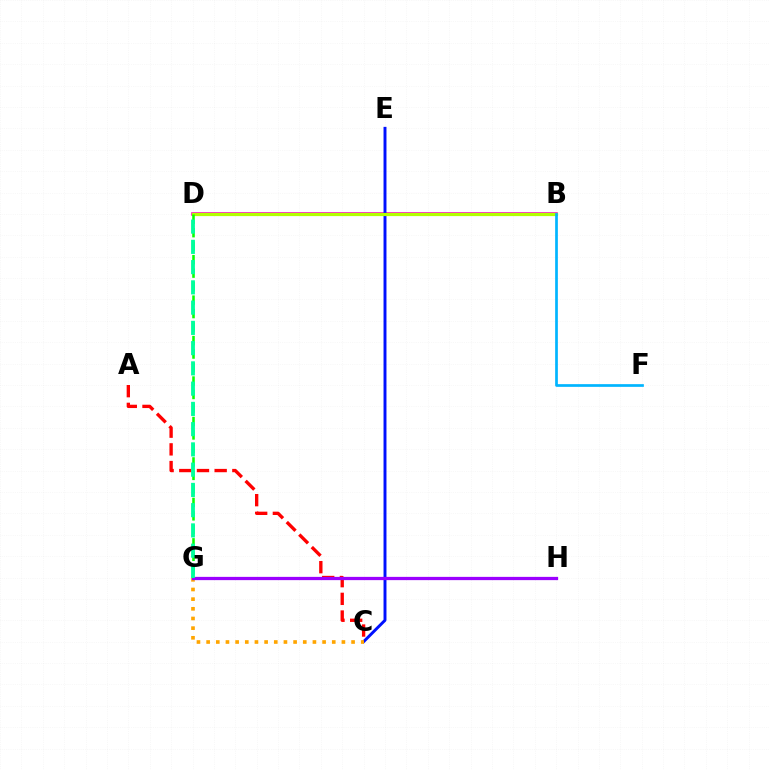{('B', 'D'): [{'color': '#ff00bd', 'line_style': 'solid', 'thickness': 2.58}, {'color': '#b3ff00', 'line_style': 'solid', 'thickness': 2.3}], ('C', 'E'): [{'color': '#0010ff', 'line_style': 'solid', 'thickness': 2.12}], ('C', 'G'): [{'color': '#ffa500', 'line_style': 'dotted', 'thickness': 2.63}], ('A', 'C'): [{'color': '#ff0000', 'line_style': 'dashed', 'thickness': 2.4}], ('D', 'G'): [{'color': '#08ff00', 'line_style': 'dashed', 'thickness': 1.83}, {'color': '#00ff9d', 'line_style': 'dashed', 'thickness': 2.75}], ('B', 'F'): [{'color': '#00b5ff', 'line_style': 'solid', 'thickness': 1.95}], ('G', 'H'): [{'color': '#9b00ff', 'line_style': 'solid', 'thickness': 2.34}]}